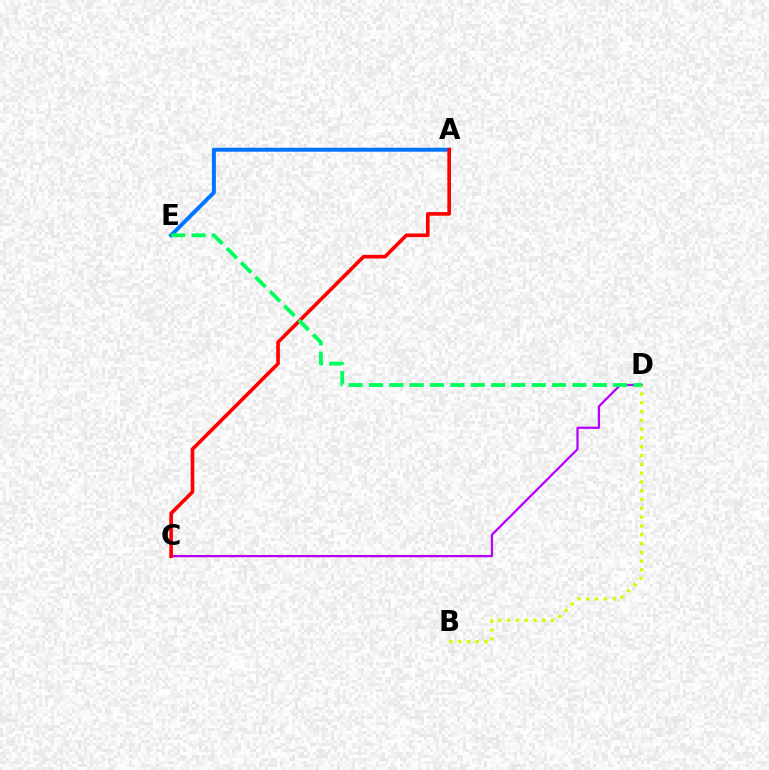{('C', 'D'): [{'color': '#b900ff', 'line_style': 'solid', 'thickness': 1.62}], ('A', 'E'): [{'color': '#0074ff', 'line_style': 'solid', 'thickness': 2.84}], ('A', 'C'): [{'color': '#ff0000', 'line_style': 'solid', 'thickness': 2.62}], ('B', 'D'): [{'color': '#d1ff00', 'line_style': 'dotted', 'thickness': 2.39}], ('D', 'E'): [{'color': '#00ff5c', 'line_style': 'dashed', 'thickness': 2.76}]}